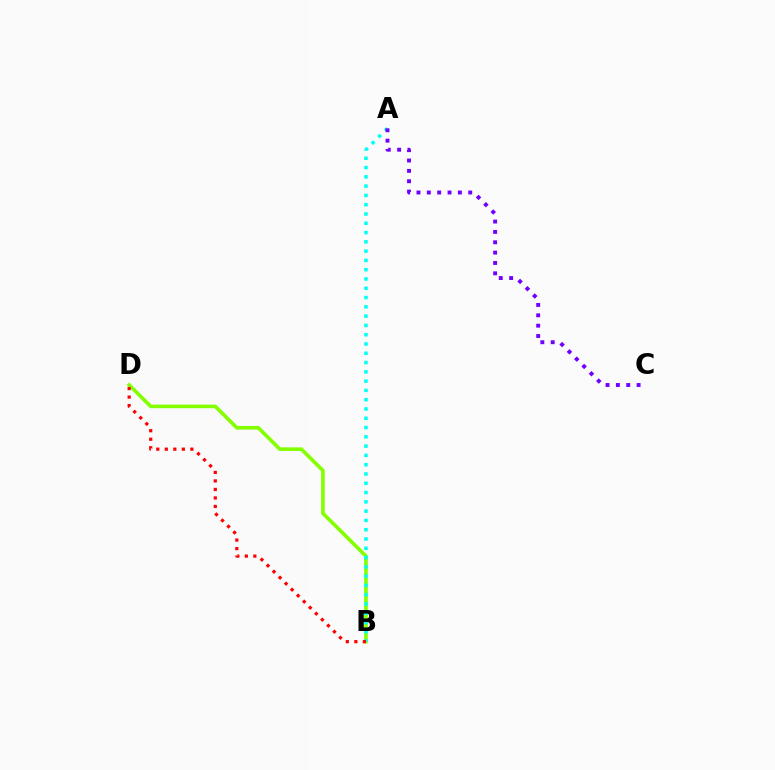{('B', 'D'): [{'color': '#84ff00', 'line_style': 'solid', 'thickness': 2.62}, {'color': '#ff0000', 'line_style': 'dotted', 'thickness': 2.31}], ('A', 'B'): [{'color': '#00fff6', 'line_style': 'dotted', 'thickness': 2.52}], ('A', 'C'): [{'color': '#7200ff', 'line_style': 'dotted', 'thickness': 2.81}]}